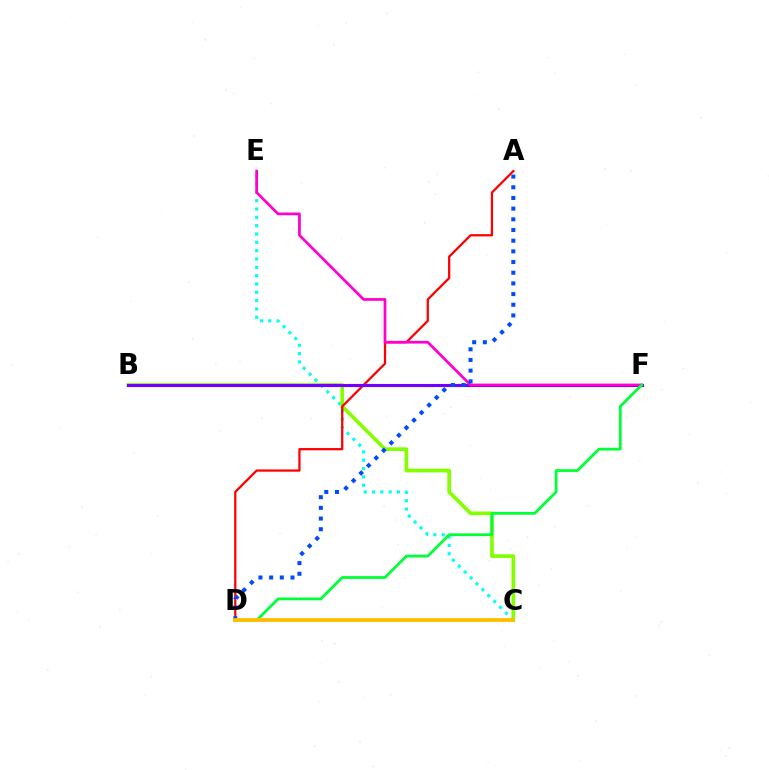{('C', 'E'): [{'color': '#00fff6', 'line_style': 'dotted', 'thickness': 2.26}], ('B', 'C'): [{'color': '#84ff00', 'line_style': 'solid', 'thickness': 2.65}], ('A', 'D'): [{'color': '#ff0000', 'line_style': 'solid', 'thickness': 1.62}, {'color': '#004bff', 'line_style': 'dotted', 'thickness': 2.9}], ('B', 'F'): [{'color': '#7200ff', 'line_style': 'solid', 'thickness': 2.24}], ('E', 'F'): [{'color': '#ff00cf', 'line_style': 'solid', 'thickness': 1.97}], ('D', 'F'): [{'color': '#00ff39', 'line_style': 'solid', 'thickness': 2.0}], ('C', 'D'): [{'color': '#ffbd00', 'line_style': 'solid', 'thickness': 2.76}]}